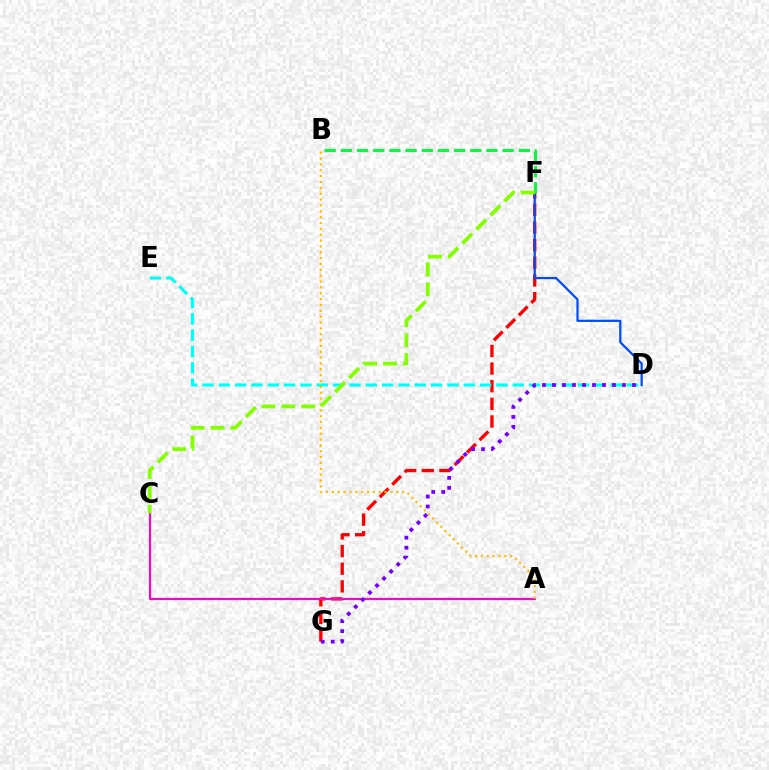{('F', 'G'): [{'color': '#ff0000', 'line_style': 'dashed', 'thickness': 2.4}], ('A', 'C'): [{'color': '#ff00cf', 'line_style': 'solid', 'thickness': 1.54}], ('D', 'E'): [{'color': '#00fff6', 'line_style': 'dashed', 'thickness': 2.22}], ('A', 'B'): [{'color': '#ffbd00', 'line_style': 'dotted', 'thickness': 1.59}], ('D', 'F'): [{'color': '#004bff', 'line_style': 'solid', 'thickness': 1.59}], ('D', 'G'): [{'color': '#7200ff', 'line_style': 'dotted', 'thickness': 2.72}], ('B', 'F'): [{'color': '#00ff39', 'line_style': 'dashed', 'thickness': 2.2}], ('C', 'F'): [{'color': '#84ff00', 'line_style': 'dashed', 'thickness': 2.7}]}